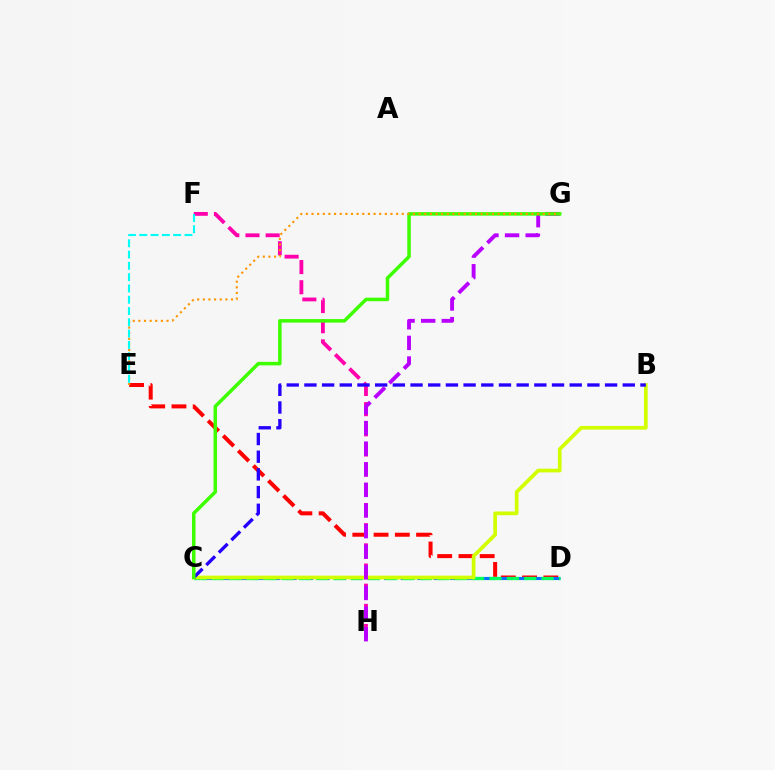{('D', 'E'): [{'color': '#ff0000', 'line_style': 'dashed', 'thickness': 2.89}], ('F', 'H'): [{'color': '#ff00ac', 'line_style': 'dashed', 'thickness': 2.74}], ('C', 'D'): [{'color': '#0074ff', 'line_style': 'dashed', 'thickness': 2.24}, {'color': '#00ff5c', 'line_style': 'dashed', 'thickness': 2.36}], ('B', 'C'): [{'color': '#d1ff00', 'line_style': 'solid', 'thickness': 2.67}, {'color': '#2500ff', 'line_style': 'dashed', 'thickness': 2.4}], ('G', 'H'): [{'color': '#b900ff', 'line_style': 'dashed', 'thickness': 2.8}], ('C', 'G'): [{'color': '#3dff00', 'line_style': 'solid', 'thickness': 2.52}], ('E', 'G'): [{'color': '#ff9400', 'line_style': 'dotted', 'thickness': 1.53}], ('E', 'F'): [{'color': '#00fff6', 'line_style': 'dashed', 'thickness': 1.53}]}